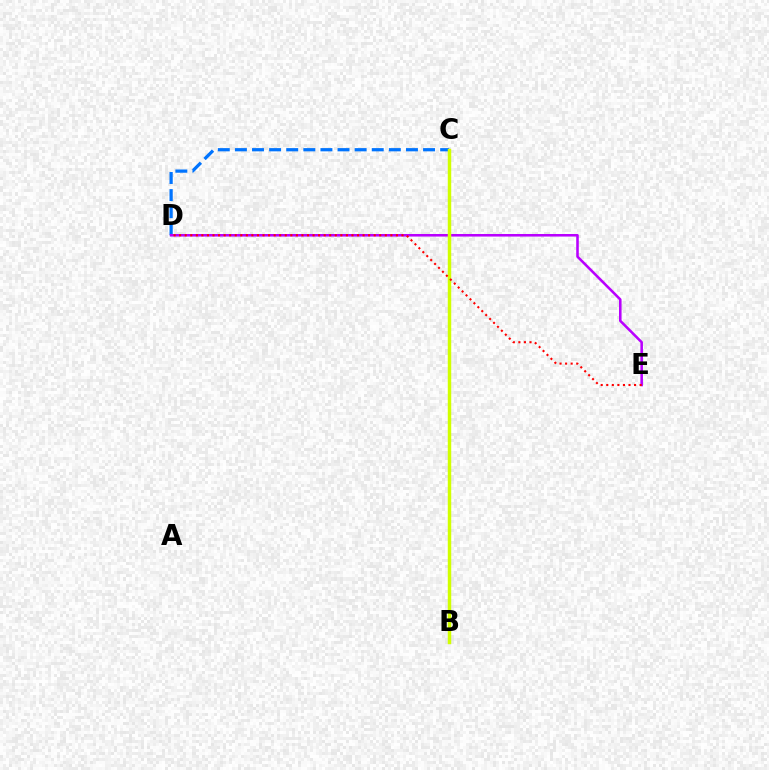{('C', 'D'): [{'color': '#0074ff', 'line_style': 'dashed', 'thickness': 2.32}], ('D', 'E'): [{'color': '#b900ff', 'line_style': 'solid', 'thickness': 1.85}, {'color': '#ff0000', 'line_style': 'dotted', 'thickness': 1.51}], ('B', 'C'): [{'color': '#00ff5c', 'line_style': 'dotted', 'thickness': 1.82}, {'color': '#d1ff00', 'line_style': 'solid', 'thickness': 2.48}]}